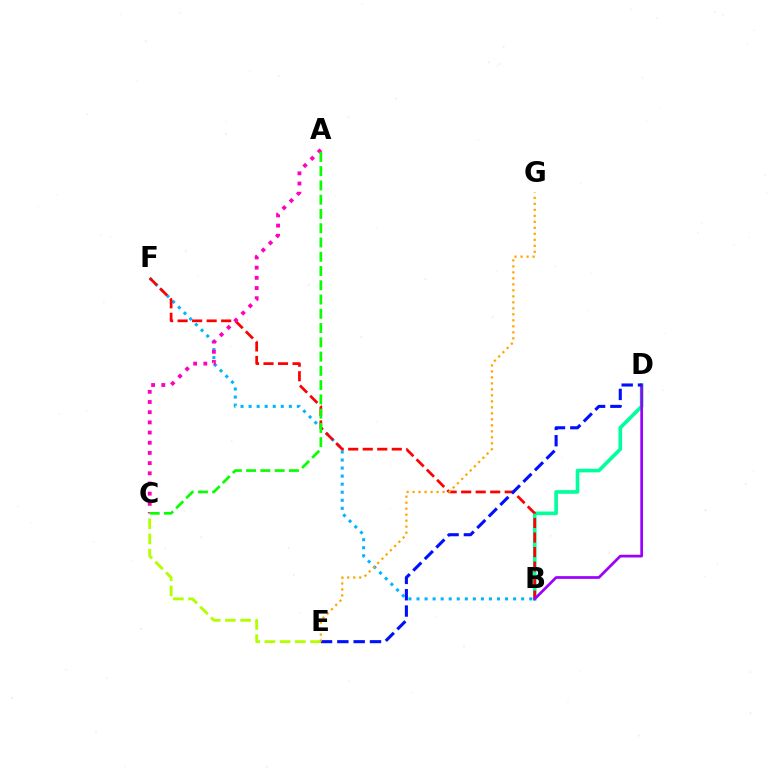{('B', 'D'): [{'color': '#00ff9d', 'line_style': 'solid', 'thickness': 2.63}, {'color': '#9b00ff', 'line_style': 'solid', 'thickness': 1.96}], ('B', 'F'): [{'color': '#00b5ff', 'line_style': 'dotted', 'thickness': 2.19}, {'color': '#ff0000', 'line_style': 'dashed', 'thickness': 1.97}], ('D', 'E'): [{'color': '#0010ff', 'line_style': 'dashed', 'thickness': 2.22}], ('C', 'E'): [{'color': '#b3ff00', 'line_style': 'dashed', 'thickness': 2.07}], ('E', 'G'): [{'color': '#ffa500', 'line_style': 'dotted', 'thickness': 1.63}], ('A', 'C'): [{'color': '#ff00bd', 'line_style': 'dotted', 'thickness': 2.77}, {'color': '#08ff00', 'line_style': 'dashed', 'thickness': 1.94}]}